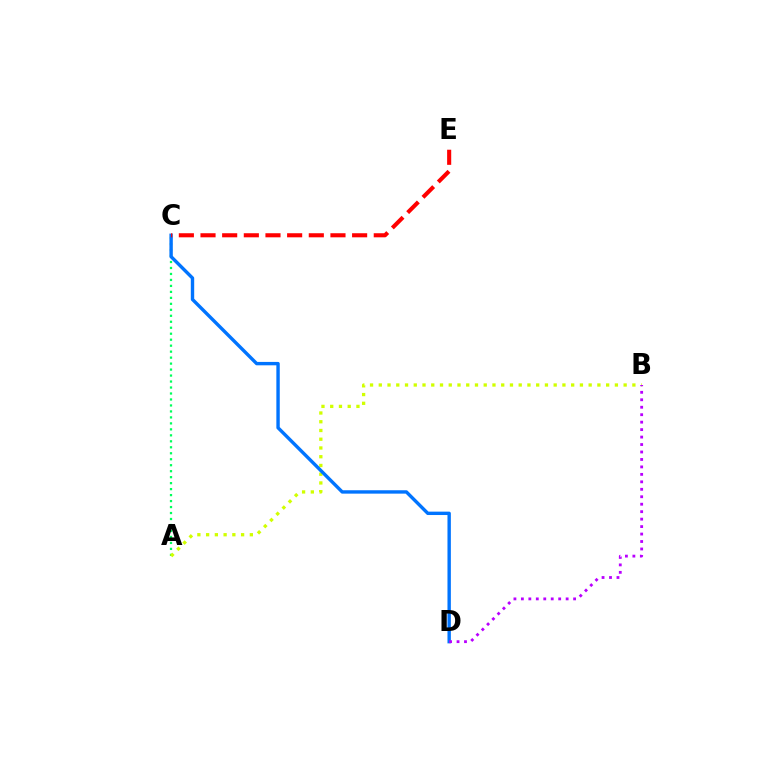{('A', 'C'): [{'color': '#00ff5c', 'line_style': 'dotted', 'thickness': 1.62}], ('A', 'B'): [{'color': '#d1ff00', 'line_style': 'dotted', 'thickness': 2.38}], ('C', 'D'): [{'color': '#0074ff', 'line_style': 'solid', 'thickness': 2.44}], ('B', 'D'): [{'color': '#b900ff', 'line_style': 'dotted', 'thickness': 2.03}], ('C', 'E'): [{'color': '#ff0000', 'line_style': 'dashed', 'thickness': 2.94}]}